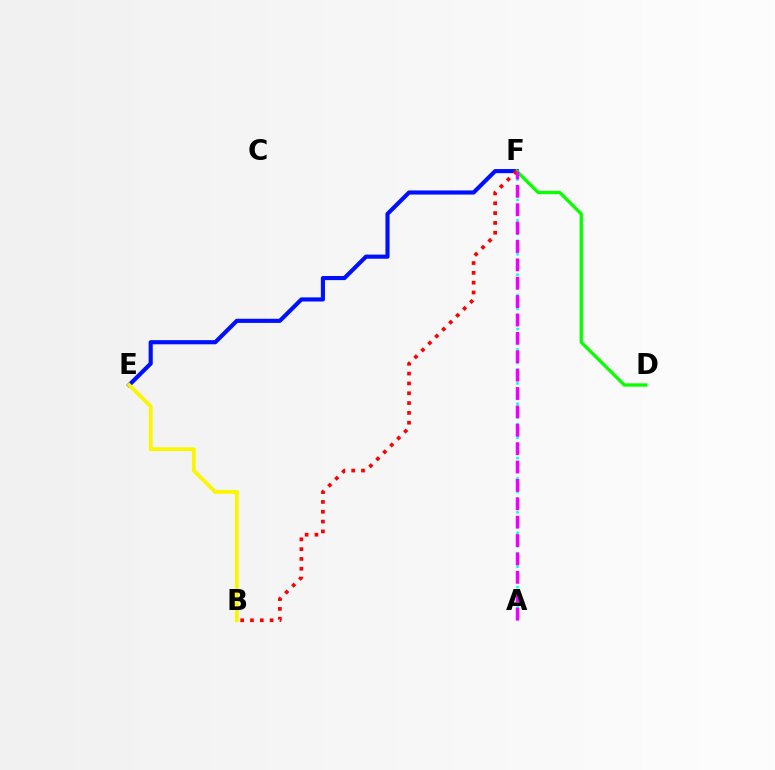{('E', 'F'): [{'color': '#0010ff', 'line_style': 'solid', 'thickness': 2.97}], ('D', 'F'): [{'color': '#08ff00', 'line_style': 'solid', 'thickness': 2.39}], ('B', 'E'): [{'color': '#fcf500', 'line_style': 'solid', 'thickness': 2.71}], ('A', 'F'): [{'color': '#00fff6', 'line_style': 'dotted', 'thickness': 1.85}, {'color': '#ee00ff', 'line_style': 'dashed', 'thickness': 2.5}], ('B', 'F'): [{'color': '#ff0000', 'line_style': 'dotted', 'thickness': 2.67}]}